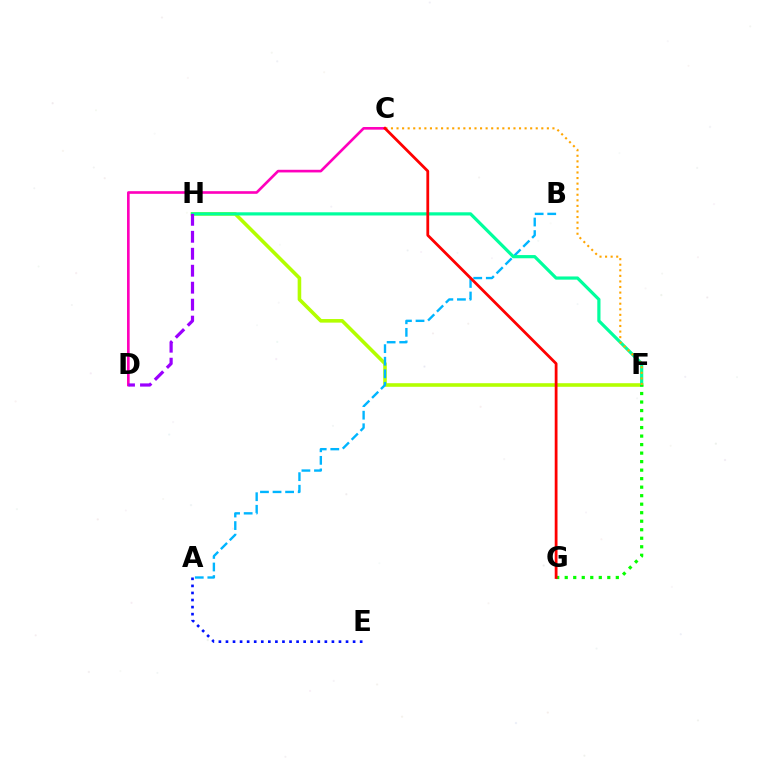{('F', 'H'): [{'color': '#b3ff00', 'line_style': 'solid', 'thickness': 2.58}, {'color': '#00ff9d', 'line_style': 'solid', 'thickness': 2.3}], ('C', 'D'): [{'color': '#ff00bd', 'line_style': 'solid', 'thickness': 1.9}], ('A', 'B'): [{'color': '#00b5ff', 'line_style': 'dashed', 'thickness': 1.71}], ('C', 'F'): [{'color': '#ffa500', 'line_style': 'dotted', 'thickness': 1.51}], ('F', 'G'): [{'color': '#08ff00', 'line_style': 'dotted', 'thickness': 2.31}], ('C', 'G'): [{'color': '#ff0000', 'line_style': 'solid', 'thickness': 2.01}], ('A', 'E'): [{'color': '#0010ff', 'line_style': 'dotted', 'thickness': 1.92}], ('D', 'H'): [{'color': '#9b00ff', 'line_style': 'dashed', 'thickness': 2.31}]}